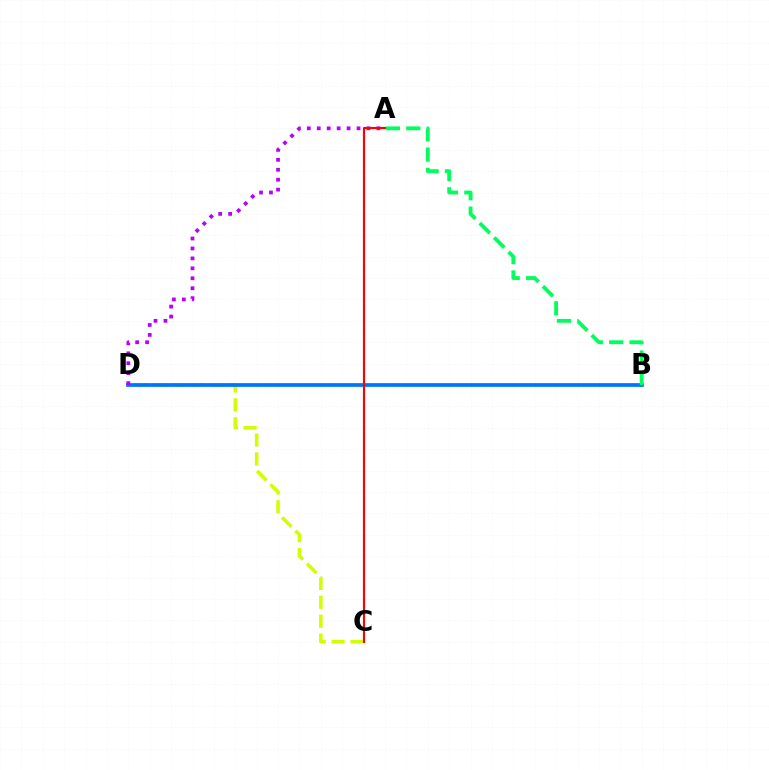{('C', 'D'): [{'color': '#d1ff00', 'line_style': 'dashed', 'thickness': 2.57}], ('B', 'D'): [{'color': '#0074ff', 'line_style': 'solid', 'thickness': 2.68}], ('A', 'D'): [{'color': '#b900ff', 'line_style': 'dotted', 'thickness': 2.7}], ('A', 'B'): [{'color': '#00ff5c', 'line_style': 'dashed', 'thickness': 2.77}], ('A', 'C'): [{'color': '#ff0000', 'line_style': 'solid', 'thickness': 1.55}]}